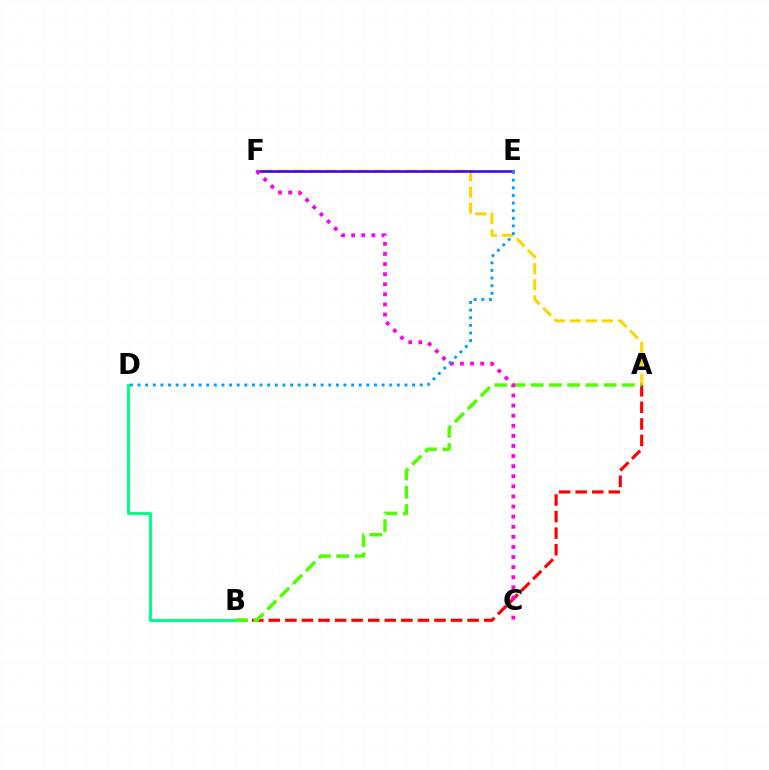{('A', 'B'): [{'color': '#ff0000', 'line_style': 'dashed', 'thickness': 2.25}, {'color': '#4fff00', 'line_style': 'dashed', 'thickness': 2.48}], ('A', 'F'): [{'color': '#ffd500', 'line_style': 'dashed', 'thickness': 2.18}], ('E', 'F'): [{'color': '#3700ff', 'line_style': 'solid', 'thickness': 1.84}], ('C', 'F'): [{'color': '#ff00ed', 'line_style': 'dotted', 'thickness': 2.74}], ('D', 'E'): [{'color': '#009eff', 'line_style': 'dotted', 'thickness': 2.07}], ('B', 'D'): [{'color': '#00ff86', 'line_style': 'solid', 'thickness': 2.11}]}